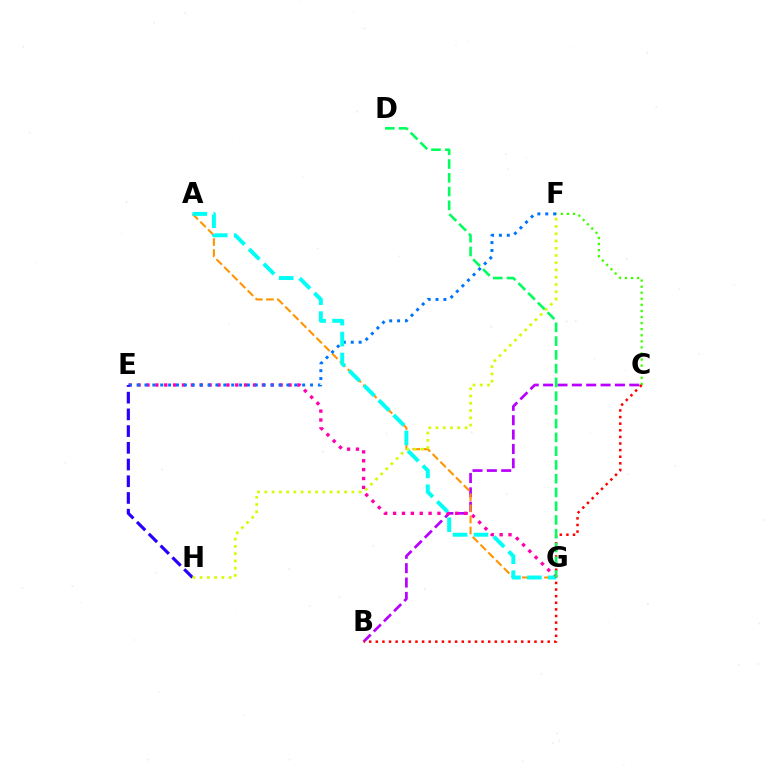{('B', 'C'): [{'color': '#b900ff', 'line_style': 'dashed', 'thickness': 1.95}, {'color': '#ff0000', 'line_style': 'dotted', 'thickness': 1.8}], ('E', 'G'): [{'color': '#ff00ac', 'line_style': 'dotted', 'thickness': 2.41}], ('A', 'G'): [{'color': '#ff9400', 'line_style': 'dashed', 'thickness': 1.5}, {'color': '#00fff6', 'line_style': 'dashed', 'thickness': 2.84}], ('E', 'F'): [{'color': '#0074ff', 'line_style': 'dotted', 'thickness': 2.14}], ('E', 'H'): [{'color': '#2500ff', 'line_style': 'dashed', 'thickness': 2.27}], ('C', 'F'): [{'color': '#3dff00', 'line_style': 'dotted', 'thickness': 1.65}], ('F', 'H'): [{'color': '#d1ff00', 'line_style': 'dotted', 'thickness': 1.97}], ('D', 'G'): [{'color': '#00ff5c', 'line_style': 'dashed', 'thickness': 1.87}]}